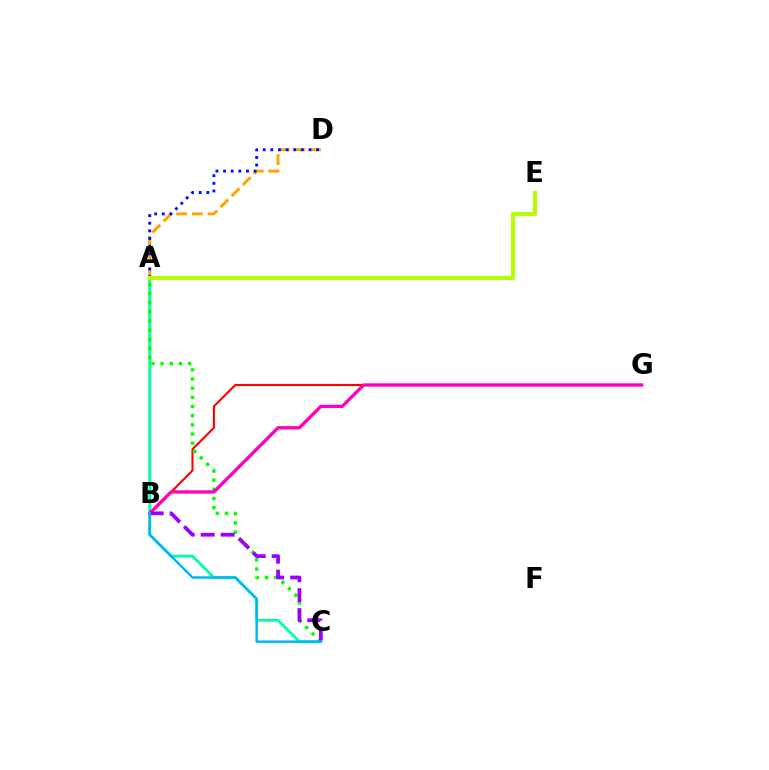{('A', 'C'): [{'color': '#00ff9d', 'line_style': 'solid', 'thickness': 2.0}, {'color': '#08ff00', 'line_style': 'dotted', 'thickness': 2.49}], ('B', 'G'): [{'color': '#ff0000', 'line_style': 'solid', 'thickness': 1.52}, {'color': '#ff00bd', 'line_style': 'solid', 'thickness': 2.37}], ('A', 'D'): [{'color': '#ffa500', 'line_style': 'dashed', 'thickness': 2.13}, {'color': '#0010ff', 'line_style': 'dotted', 'thickness': 2.07}], ('A', 'E'): [{'color': '#b3ff00', 'line_style': 'solid', 'thickness': 2.95}], ('B', 'C'): [{'color': '#9b00ff', 'line_style': 'dashed', 'thickness': 2.71}, {'color': '#00b5ff', 'line_style': 'solid', 'thickness': 1.75}]}